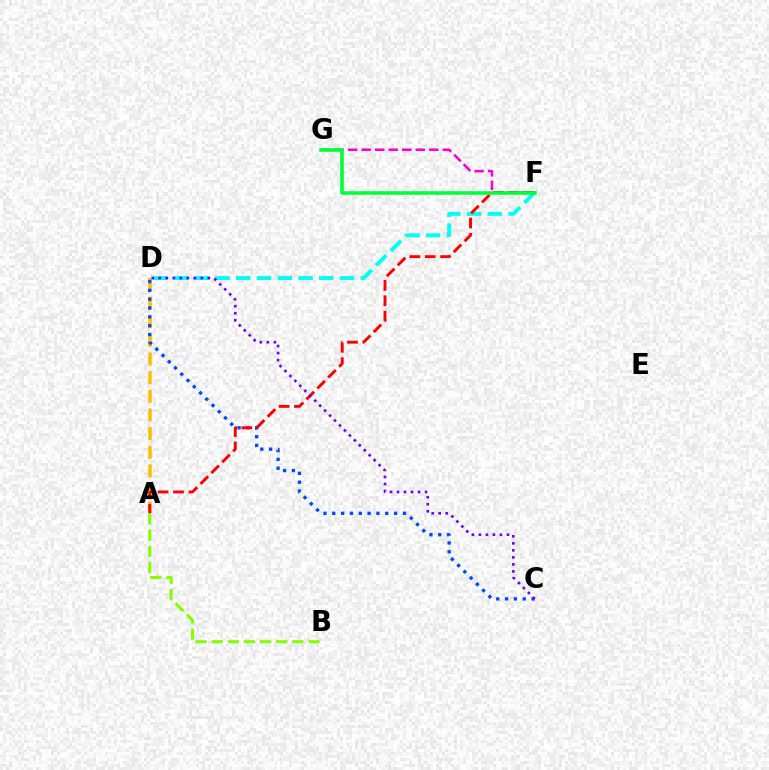{('D', 'F'): [{'color': '#00fff6', 'line_style': 'dashed', 'thickness': 2.82}], ('A', 'D'): [{'color': '#ffbd00', 'line_style': 'dashed', 'thickness': 2.53}], ('C', 'D'): [{'color': '#004bff', 'line_style': 'dotted', 'thickness': 2.4}, {'color': '#7200ff', 'line_style': 'dotted', 'thickness': 1.9}], ('F', 'G'): [{'color': '#ff00cf', 'line_style': 'dashed', 'thickness': 1.84}, {'color': '#00ff39', 'line_style': 'solid', 'thickness': 2.57}], ('A', 'F'): [{'color': '#ff0000', 'line_style': 'dashed', 'thickness': 2.09}], ('A', 'B'): [{'color': '#84ff00', 'line_style': 'dashed', 'thickness': 2.19}]}